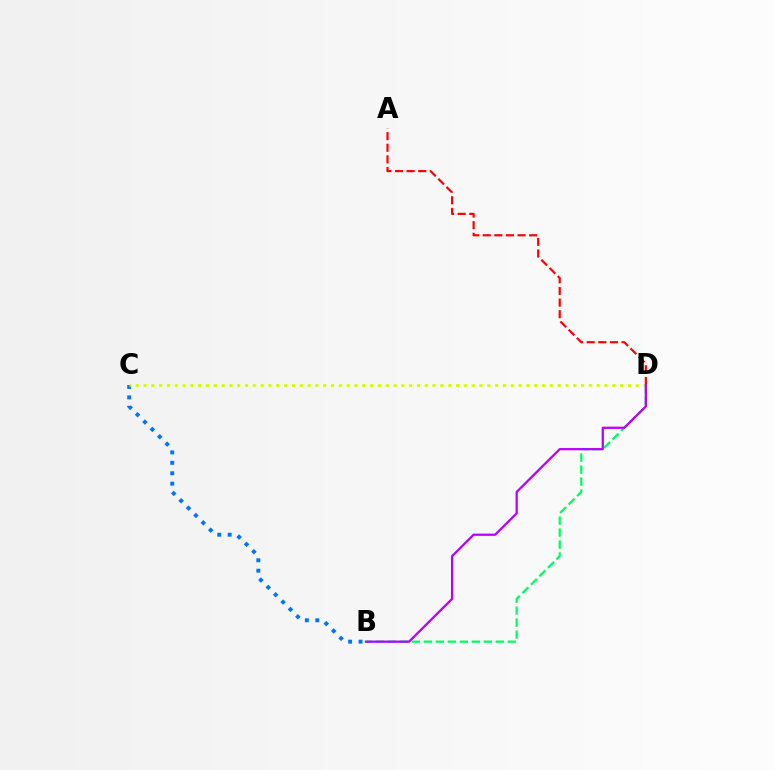{('B', 'C'): [{'color': '#0074ff', 'line_style': 'dotted', 'thickness': 2.83}], ('B', 'D'): [{'color': '#00ff5c', 'line_style': 'dashed', 'thickness': 1.63}, {'color': '#b900ff', 'line_style': 'solid', 'thickness': 1.62}], ('A', 'D'): [{'color': '#ff0000', 'line_style': 'dashed', 'thickness': 1.58}], ('C', 'D'): [{'color': '#d1ff00', 'line_style': 'dotted', 'thickness': 2.12}]}